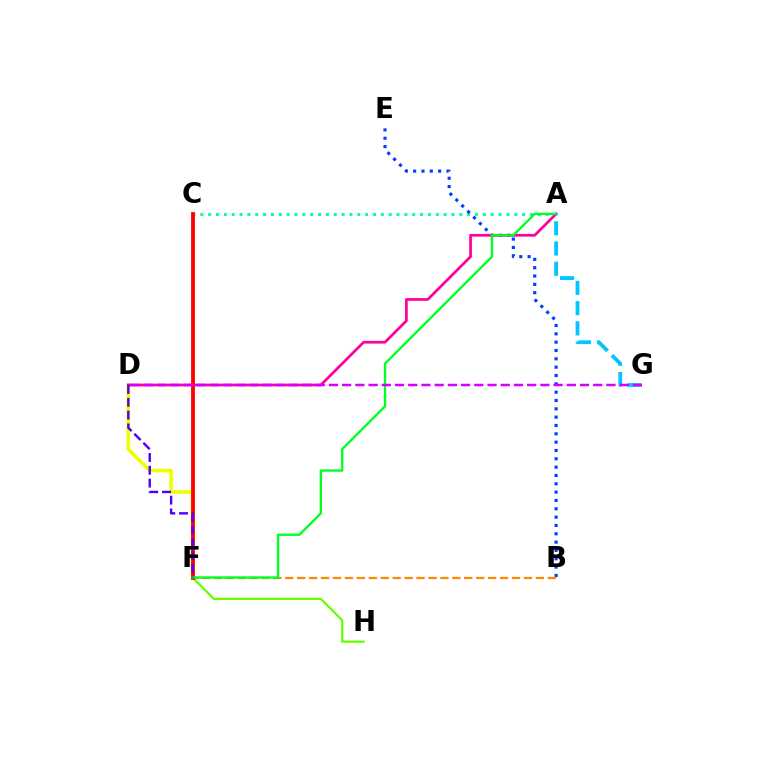{('A', 'C'): [{'color': '#00ffaf', 'line_style': 'dotted', 'thickness': 2.13}], ('F', 'H'): [{'color': '#66ff00', 'line_style': 'solid', 'thickness': 1.58}], ('B', 'E'): [{'color': '#003fff', 'line_style': 'dotted', 'thickness': 2.26}], ('B', 'F'): [{'color': '#ff8800', 'line_style': 'dashed', 'thickness': 1.62}], ('D', 'F'): [{'color': '#eeff00', 'line_style': 'solid', 'thickness': 2.58}, {'color': '#4f00ff', 'line_style': 'dashed', 'thickness': 1.74}], ('C', 'F'): [{'color': '#ff0000', 'line_style': 'solid', 'thickness': 2.74}], ('A', 'D'): [{'color': '#ff00a0', 'line_style': 'solid', 'thickness': 1.97}], ('A', 'F'): [{'color': '#00ff27', 'line_style': 'solid', 'thickness': 1.7}], ('A', 'G'): [{'color': '#00c7ff', 'line_style': 'dashed', 'thickness': 2.75}], ('D', 'G'): [{'color': '#d600ff', 'line_style': 'dashed', 'thickness': 1.8}]}